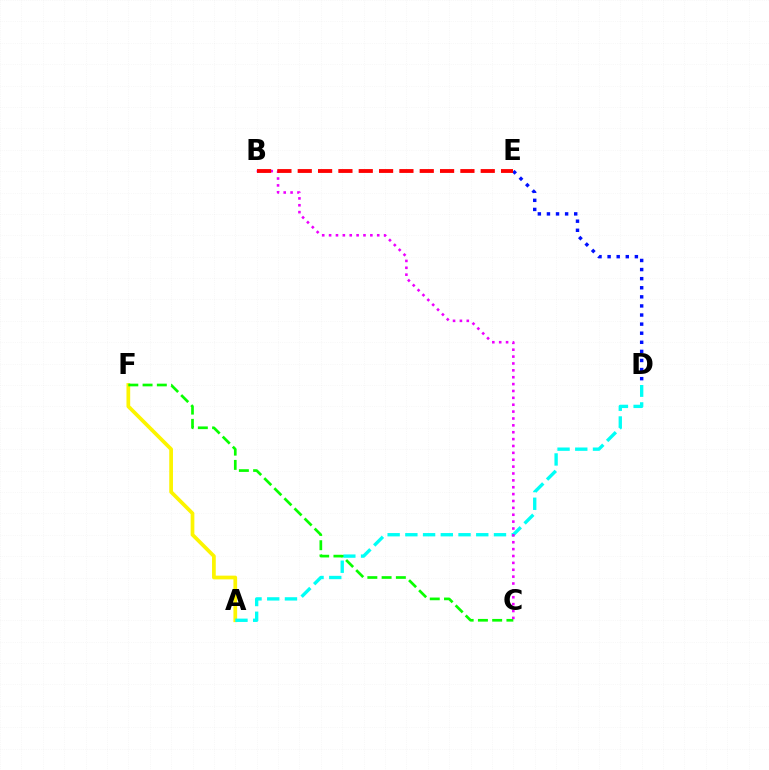{('A', 'F'): [{'color': '#fcf500', 'line_style': 'solid', 'thickness': 2.68}], ('A', 'D'): [{'color': '#00fff6', 'line_style': 'dashed', 'thickness': 2.41}], ('C', 'F'): [{'color': '#08ff00', 'line_style': 'dashed', 'thickness': 1.94}], ('B', 'C'): [{'color': '#ee00ff', 'line_style': 'dotted', 'thickness': 1.87}], ('D', 'E'): [{'color': '#0010ff', 'line_style': 'dotted', 'thickness': 2.47}], ('B', 'E'): [{'color': '#ff0000', 'line_style': 'dashed', 'thickness': 2.76}]}